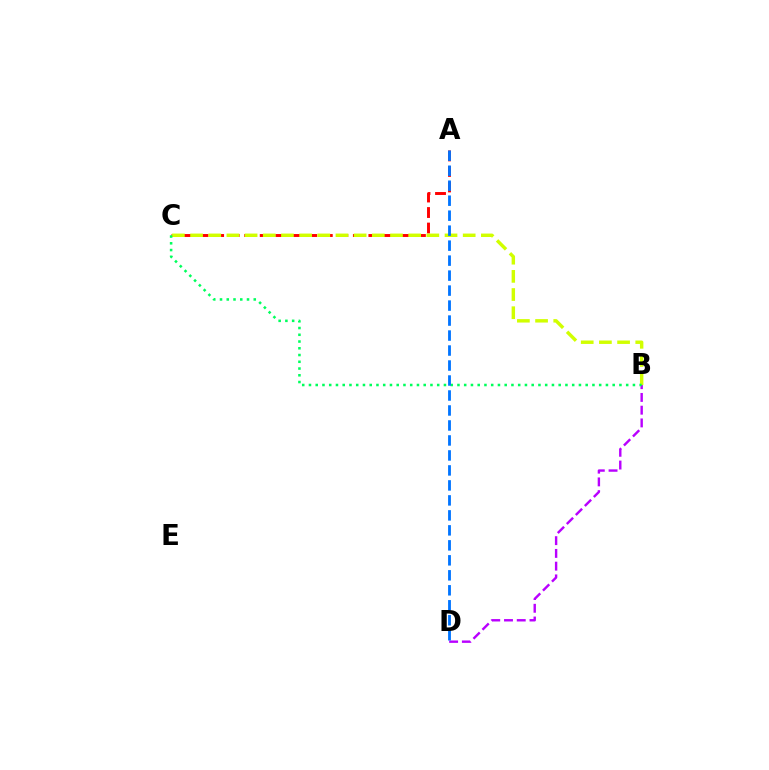{('A', 'C'): [{'color': '#ff0000', 'line_style': 'dashed', 'thickness': 2.11}], ('B', 'C'): [{'color': '#d1ff00', 'line_style': 'dashed', 'thickness': 2.47}, {'color': '#00ff5c', 'line_style': 'dotted', 'thickness': 1.83}], ('B', 'D'): [{'color': '#b900ff', 'line_style': 'dashed', 'thickness': 1.73}], ('A', 'D'): [{'color': '#0074ff', 'line_style': 'dashed', 'thickness': 2.04}]}